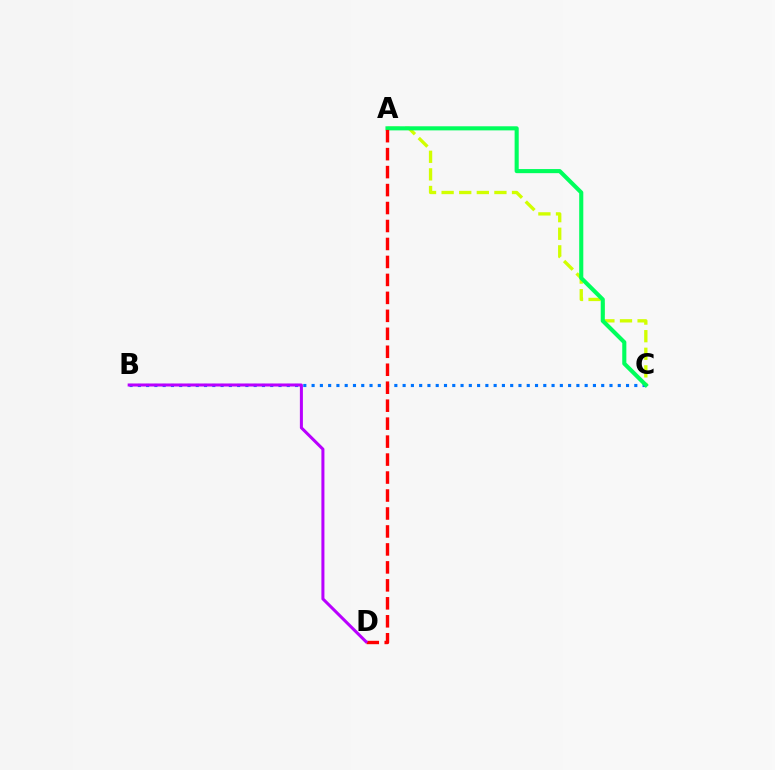{('B', 'C'): [{'color': '#0074ff', 'line_style': 'dotted', 'thickness': 2.25}], ('A', 'C'): [{'color': '#d1ff00', 'line_style': 'dashed', 'thickness': 2.39}, {'color': '#00ff5c', 'line_style': 'solid', 'thickness': 2.95}], ('A', 'D'): [{'color': '#ff0000', 'line_style': 'dashed', 'thickness': 2.44}], ('B', 'D'): [{'color': '#b900ff', 'line_style': 'solid', 'thickness': 2.18}]}